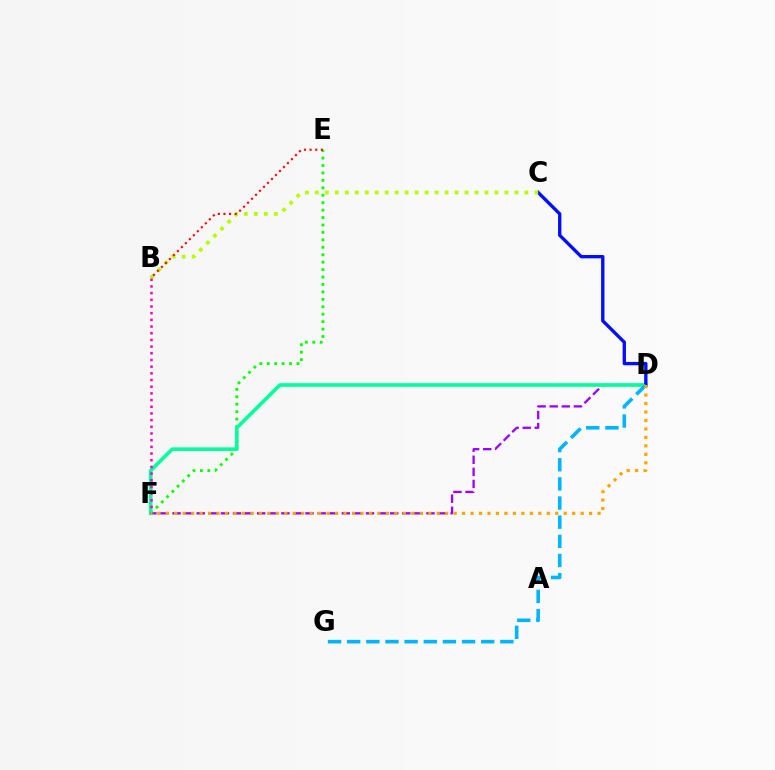{('D', 'F'): [{'color': '#9b00ff', 'line_style': 'dashed', 'thickness': 1.64}, {'color': '#00ff9d', 'line_style': 'solid', 'thickness': 2.61}, {'color': '#ffa500', 'line_style': 'dotted', 'thickness': 2.3}], ('E', 'F'): [{'color': '#08ff00', 'line_style': 'dotted', 'thickness': 2.02}], ('C', 'D'): [{'color': '#0010ff', 'line_style': 'solid', 'thickness': 2.41}], ('D', 'G'): [{'color': '#00b5ff', 'line_style': 'dashed', 'thickness': 2.6}], ('B', 'C'): [{'color': '#b3ff00', 'line_style': 'dotted', 'thickness': 2.71}], ('B', 'F'): [{'color': '#ff00bd', 'line_style': 'dotted', 'thickness': 1.82}], ('B', 'E'): [{'color': '#ff0000', 'line_style': 'dotted', 'thickness': 1.53}]}